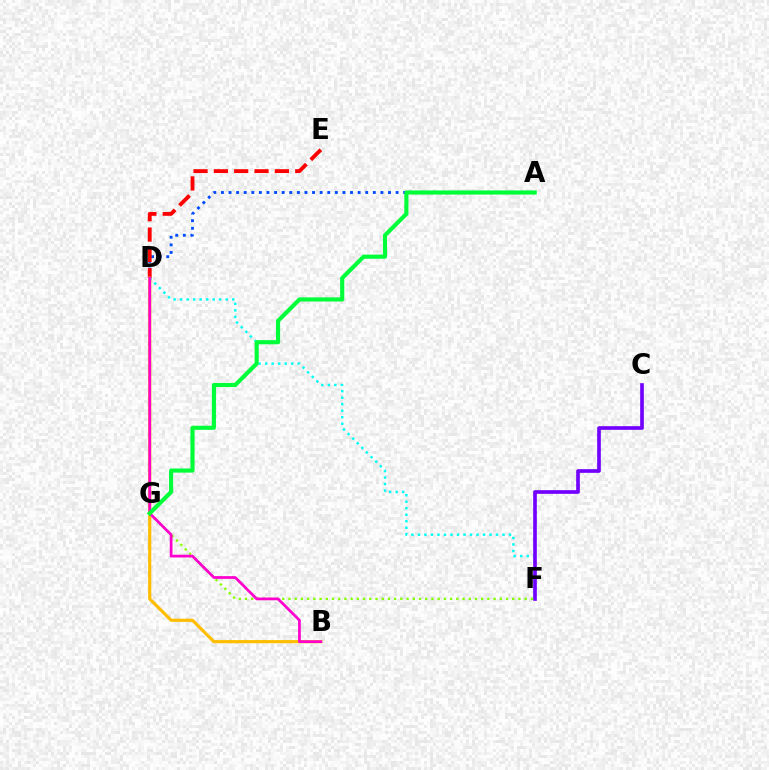{('D', 'F'): [{'color': '#00fff6', 'line_style': 'dotted', 'thickness': 1.77}], ('A', 'D'): [{'color': '#004bff', 'line_style': 'dotted', 'thickness': 2.06}], ('D', 'E'): [{'color': '#ff0000', 'line_style': 'dashed', 'thickness': 2.76}], ('B', 'D'): [{'color': '#ffbd00', 'line_style': 'solid', 'thickness': 2.27}, {'color': '#ff00cf', 'line_style': 'solid', 'thickness': 1.98}], ('C', 'F'): [{'color': '#7200ff', 'line_style': 'solid', 'thickness': 2.64}], ('F', 'G'): [{'color': '#84ff00', 'line_style': 'dotted', 'thickness': 1.69}], ('A', 'G'): [{'color': '#00ff39', 'line_style': 'solid', 'thickness': 2.98}]}